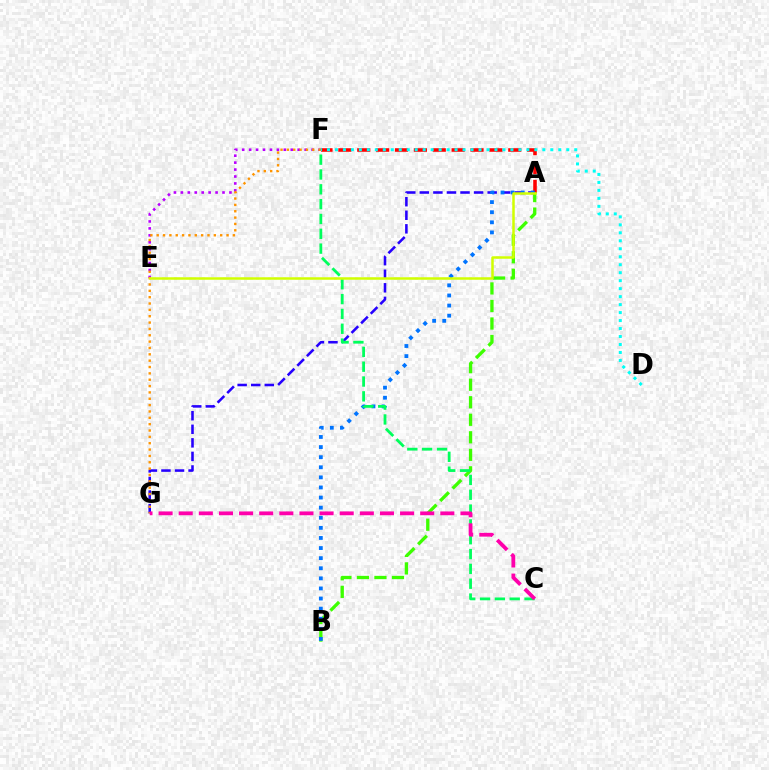{('A', 'F'): [{'color': '#ff0000', 'line_style': 'dashed', 'thickness': 2.56}], ('D', 'F'): [{'color': '#00fff6', 'line_style': 'dotted', 'thickness': 2.17}], ('E', 'F'): [{'color': '#b900ff', 'line_style': 'dotted', 'thickness': 1.89}], ('A', 'B'): [{'color': '#3dff00', 'line_style': 'dashed', 'thickness': 2.38}, {'color': '#0074ff', 'line_style': 'dotted', 'thickness': 2.74}], ('A', 'G'): [{'color': '#2500ff', 'line_style': 'dashed', 'thickness': 1.84}], ('F', 'G'): [{'color': '#ff9400', 'line_style': 'dotted', 'thickness': 1.73}], ('C', 'F'): [{'color': '#00ff5c', 'line_style': 'dashed', 'thickness': 2.01}], ('A', 'E'): [{'color': '#d1ff00', 'line_style': 'solid', 'thickness': 1.8}], ('C', 'G'): [{'color': '#ff00ac', 'line_style': 'dashed', 'thickness': 2.73}]}